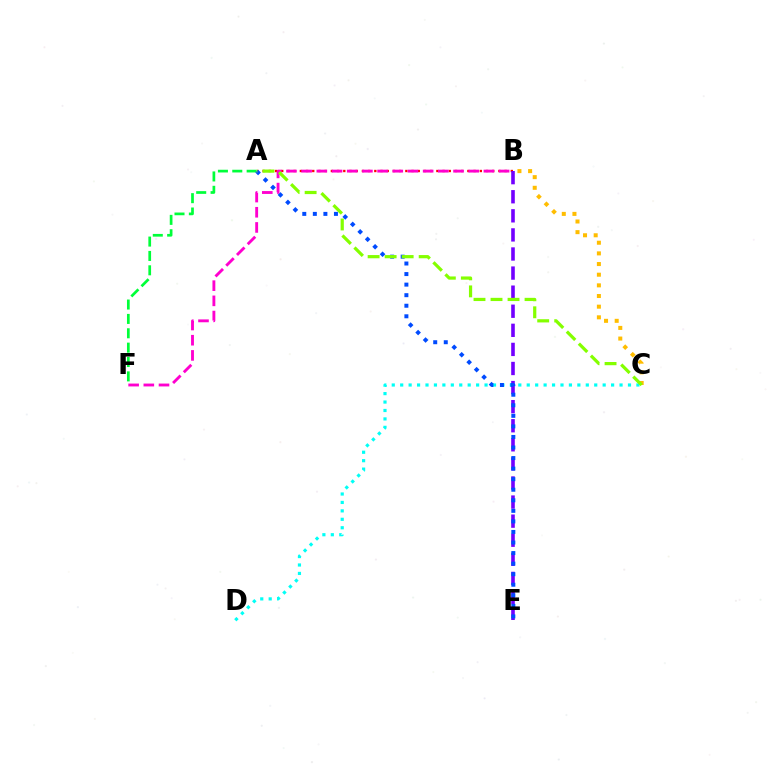{('A', 'B'): [{'color': '#ff0000', 'line_style': 'dotted', 'thickness': 1.69}], ('B', 'C'): [{'color': '#ffbd00', 'line_style': 'dotted', 'thickness': 2.9}], ('A', 'F'): [{'color': '#00ff39', 'line_style': 'dashed', 'thickness': 1.95}], ('C', 'D'): [{'color': '#00fff6', 'line_style': 'dotted', 'thickness': 2.29}], ('B', 'E'): [{'color': '#7200ff', 'line_style': 'dashed', 'thickness': 2.59}], ('A', 'E'): [{'color': '#004bff', 'line_style': 'dotted', 'thickness': 2.87}], ('B', 'F'): [{'color': '#ff00cf', 'line_style': 'dashed', 'thickness': 2.06}], ('A', 'C'): [{'color': '#84ff00', 'line_style': 'dashed', 'thickness': 2.31}]}